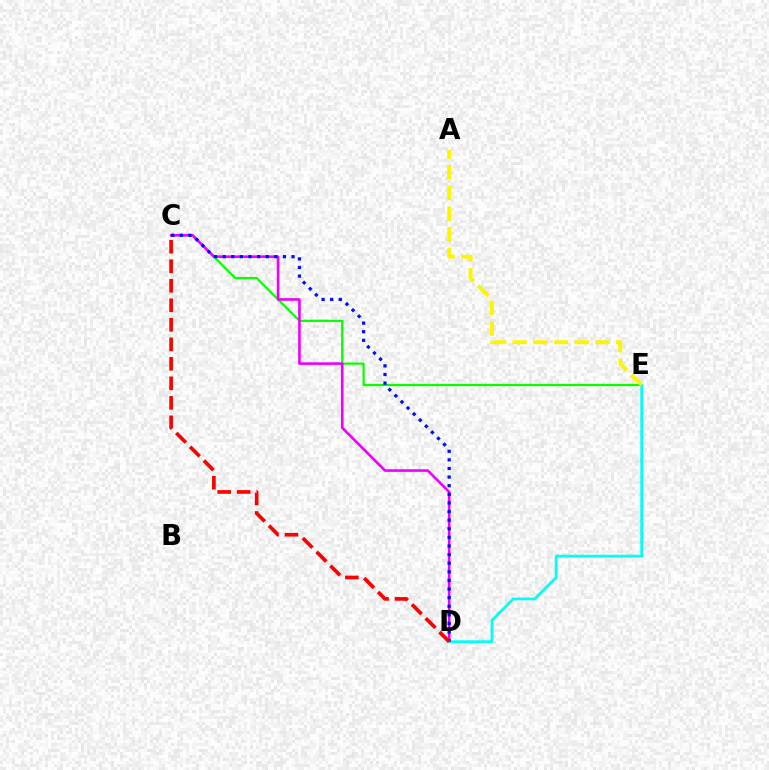{('C', 'E'): [{'color': '#08ff00', 'line_style': 'solid', 'thickness': 1.6}], ('C', 'D'): [{'color': '#ee00ff', 'line_style': 'solid', 'thickness': 1.88}, {'color': '#0010ff', 'line_style': 'dotted', 'thickness': 2.34}, {'color': '#ff0000', 'line_style': 'dashed', 'thickness': 2.65}], ('D', 'E'): [{'color': '#00fff6', 'line_style': 'solid', 'thickness': 1.96}], ('A', 'E'): [{'color': '#fcf500', 'line_style': 'dashed', 'thickness': 2.81}]}